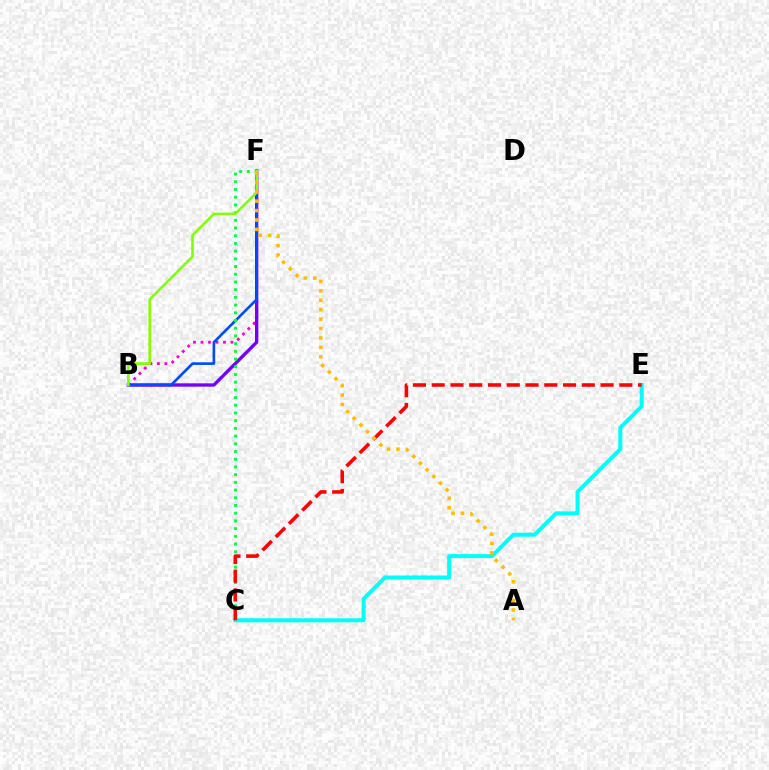{('B', 'F'): [{'color': '#ff00cf', 'line_style': 'dotted', 'thickness': 2.04}, {'color': '#7200ff', 'line_style': 'solid', 'thickness': 2.39}, {'color': '#004bff', 'line_style': 'solid', 'thickness': 1.9}, {'color': '#84ff00', 'line_style': 'solid', 'thickness': 1.9}], ('C', 'F'): [{'color': '#00ff39', 'line_style': 'dotted', 'thickness': 2.09}], ('C', 'E'): [{'color': '#00fff6', 'line_style': 'solid', 'thickness': 2.87}, {'color': '#ff0000', 'line_style': 'dashed', 'thickness': 2.55}], ('A', 'F'): [{'color': '#ffbd00', 'line_style': 'dotted', 'thickness': 2.56}]}